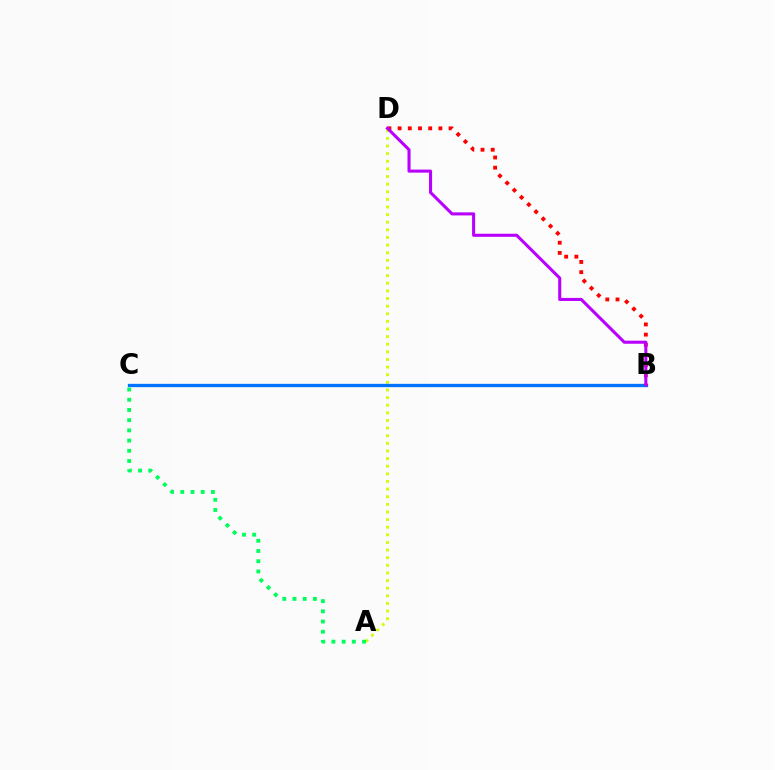{('A', 'D'): [{'color': '#d1ff00', 'line_style': 'dotted', 'thickness': 2.07}], ('B', 'C'): [{'color': '#0074ff', 'line_style': 'solid', 'thickness': 2.39}], ('B', 'D'): [{'color': '#ff0000', 'line_style': 'dotted', 'thickness': 2.77}, {'color': '#b900ff', 'line_style': 'solid', 'thickness': 2.21}], ('A', 'C'): [{'color': '#00ff5c', 'line_style': 'dotted', 'thickness': 2.77}]}